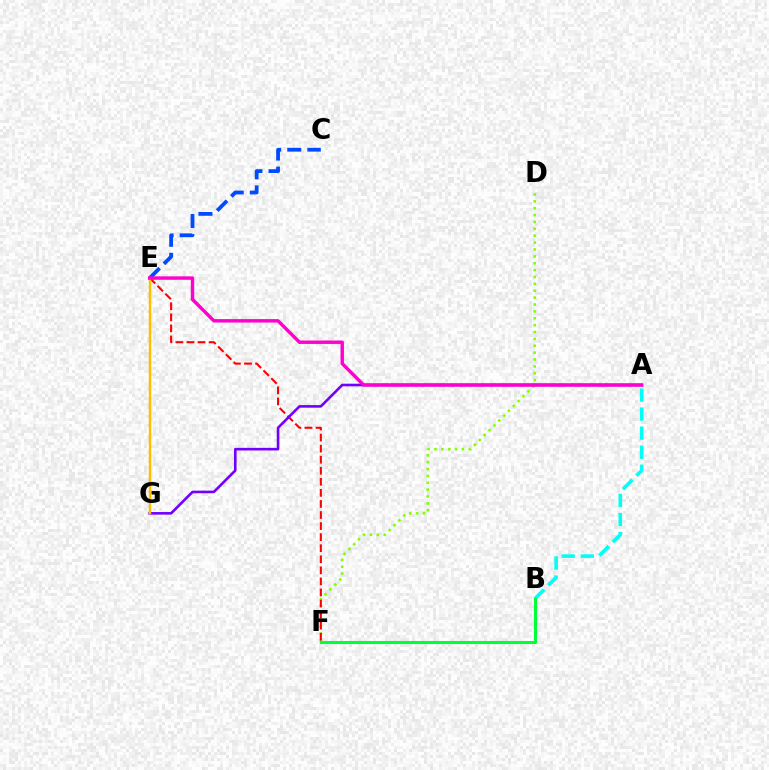{('D', 'F'): [{'color': '#84ff00', 'line_style': 'dotted', 'thickness': 1.87}], ('E', 'F'): [{'color': '#ff0000', 'line_style': 'dashed', 'thickness': 1.5}], ('A', 'G'): [{'color': '#7200ff', 'line_style': 'solid', 'thickness': 1.88}], ('C', 'E'): [{'color': '#004bff', 'line_style': 'dashed', 'thickness': 2.73}], ('A', 'B'): [{'color': '#00fff6', 'line_style': 'dashed', 'thickness': 2.59}], ('E', 'G'): [{'color': '#ffbd00', 'line_style': 'solid', 'thickness': 1.76}], ('A', 'E'): [{'color': '#ff00cf', 'line_style': 'solid', 'thickness': 2.47}], ('B', 'F'): [{'color': '#00ff39', 'line_style': 'solid', 'thickness': 2.2}]}